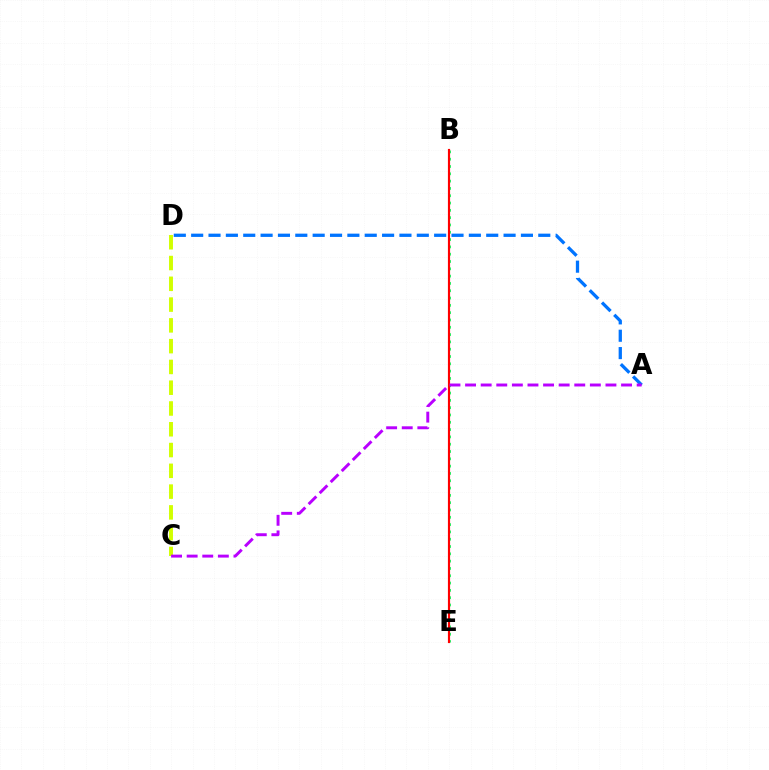{('B', 'E'): [{'color': '#00ff5c', 'line_style': 'dotted', 'thickness': 1.99}, {'color': '#ff0000', 'line_style': 'solid', 'thickness': 1.56}], ('A', 'D'): [{'color': '#0074ff', 'line_style': 'dashed', 'thickness': 2.36}], ('C', 'D'): [{'color': '#d1ff00', 'line_style': 'dashed', 'thickness': 2.82}], ('A', 'C'): [{'color': '#b900ff', 'line_style': 'dashed', 'thickness': 2.12}]}